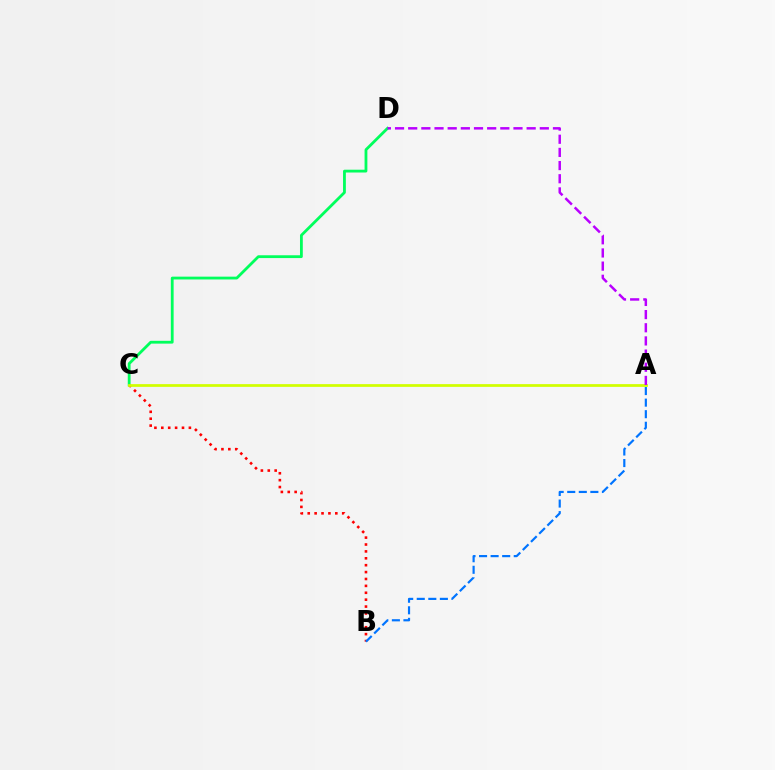{('C', 'D'): [{'color': '#00ff5c', 'line_style': 'solid', 'thickness': 2.02}], ('B', 'C'): [{'color': '#ff0000', 'line_style': 'dotted', 'thickness': 1.87}], ('A', 'C'): [{'color': '#d1ff00', 'line_style': 'solid', 'thickness': 1.98}], ('A', 'D'): [{'color': '#b900ff', 'line_style': 'dashed', 'thickness': 1.79}], ('A', 'B'): [{'color': '#0074ff', 'line_style': 'dashed', 'thickness': 1.57}]}